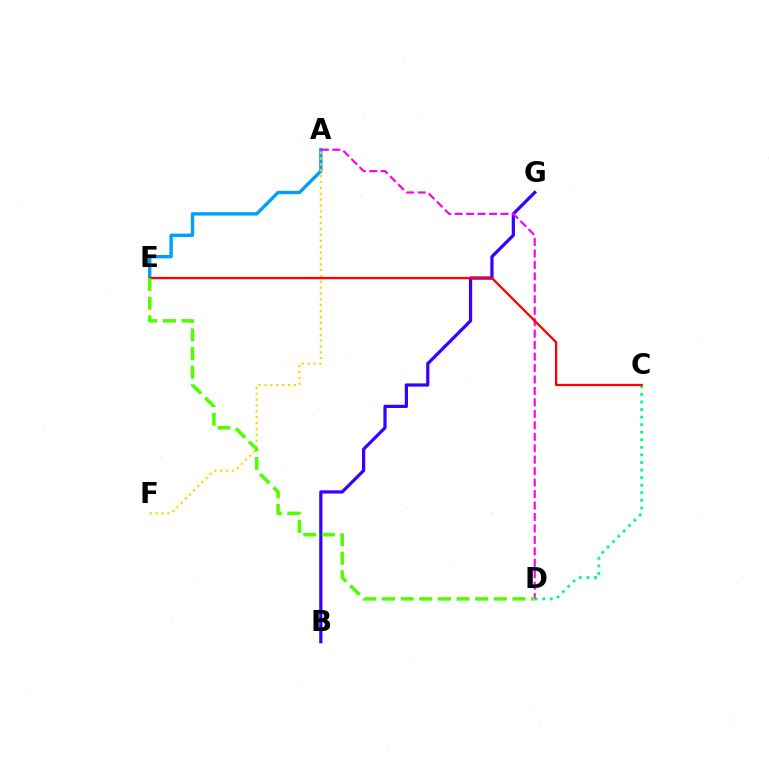{('A', 'E'): [{'color': '#009eff', 'line_style': 'solid', 'thickness': 2.43}], ('C', 'D'): [{'color': '#00ff86', 'line_style': 'dotted', 'thickness': 2.06}], ('B', 'G'): [{'color': '#3700ff', 'line_style': 'solid', 'thickness': 2.32}], ('A', 'F'): [{'color': '#ffd500', 'line_style': 'dotted', 'thickness': 1.59}], ('A', 'D'): [{'color': '#ff00ed', 'line_style': 'dashed', 'thickness': 1.56}], ('C', 'E'): [{'color': '#ff0000', 'line_style': 'solid', 'thickness': 1.65}], ('D', 'E'): [{'color': '#4fff00', 'line_style': 'dashed', 'thickness': 2.53}]}